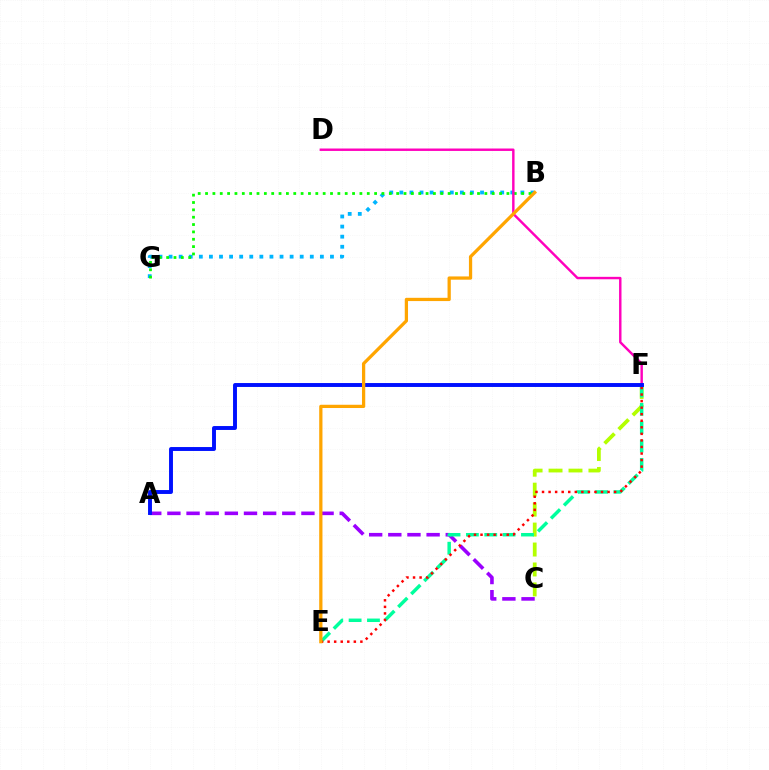{('B', 'G'): [{'color': '#00b5ff', 'line_style': 'dotted', 'thickness': 2.74}, {'color': '#08ff00', 'line_style': 'dotted', 'thickness': 2.0}], ('C', 'F'): [{'color': '#b3ff00', 'line_style': 'dashed', 'thickness': 2.71}], ('A', 'C'): [{'color': '#9b00ff', 'line_style': 'dashed', 'thickness': 2.6}], ('E', 'F'): [{'color': '#00ff9d', 'line_style': 'dashed', 'thickness': 2.49}, {'color': '#ff0000', 'line_style': 'dotted', 'thickness': 1.78}], ('D', 'F'): [{'color': '#ff00bd', 'line_style': 'solid', 'thickness': 1.75}], ('A', 'F'): [{'color': '#0010ff', 'line_style': 'solid', 'thickness': 2.82}], ('B', 'E'): [{'color': '#ffa500', 'line_style': 'solid', 'thickness': 2.34}]}